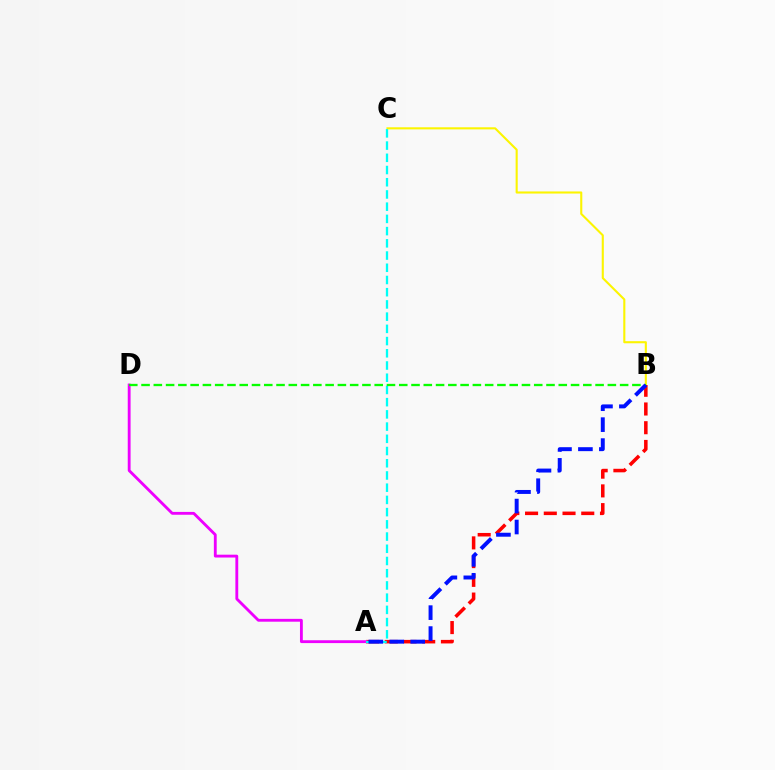{('B', 'C'): [{'color': '#fcf500', 'line_style': 'solid', 'thickness': 1.51}], ('A', 'B'): [{'color': '#ff0000', 'line_style': 'dashed', 'thickness': 2.54}, {'color': '#0010ff', 'line_style': 'dashed', 'thickness': 2.84}], ('A', 'D'): [{'color': '#ee00ff', 'line_style': 'solid', 'thickness': 2.05}], ('A', 'C'): [{'color': '#00fff6', 'line_style': 'dashed', 'thickness': 1.66}], ('B', 'D'): [{'color': '#08ff00', 'line_style': 'dashed', 'thickness': 1.67}]}